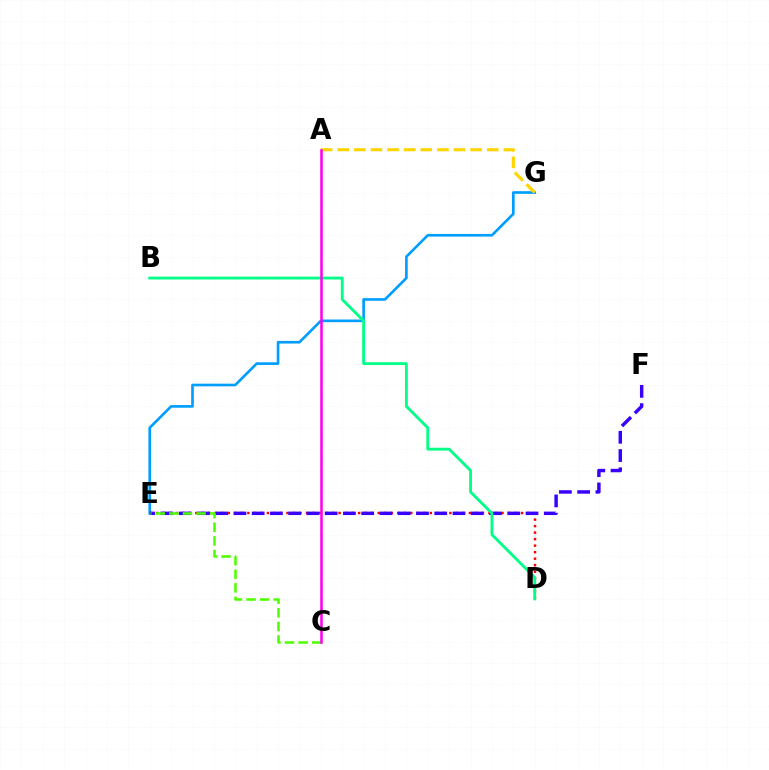{('E', 'G'): [{'color': '#009eff', 'line_style': 'solid', 'thickness': 1.91}], ('D', 'E'): [{'color': '#ff0000', 'line_style': 'dotted', 'thickness': 1.77}], ('A', 'G'): [{'color': '#ffd500', 'line_style': 'dashed', 'thickness': 2.26}], ('E', 'F'): [{'color': '#3700ff', 'line_style': 'dashed', 'thickness': 2.48}], ('C', 'E'): [{'color': '#4fff00', 'line_style': 'dashed', 'thickness': 1.85}], ('B', 'D'): [{'color': '#00ff86', 'line_style': 'solid', 'thickness': 2.04}], ('A', 'C'): [{'color': '#ff00ed', 'line_style': 'solid', 'thickness': 1.83}]}